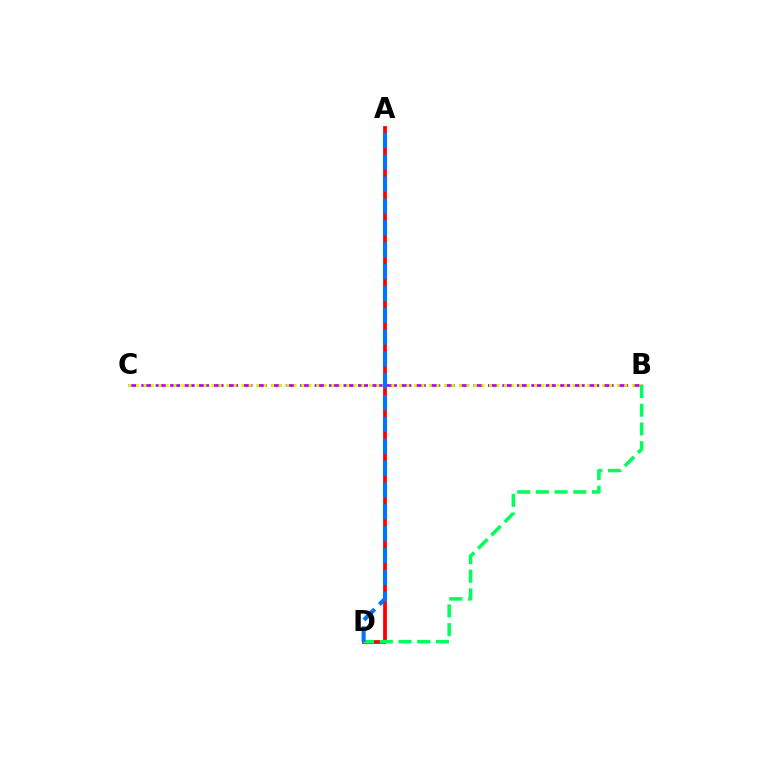{('A', 'D'): [{'color': '#ff0000', 'line_style': 'solid', 'thickness': 2.72}, {'color': '#0074ff', 'line_style': 'dashed', 'thickness': 2.97}], ('B', 'C'): [{'color': '#b900ff', 'line_style': 'dashed', 'thickness': 1.96}, {'color': '#d1ff00', 'line_style': 'dotted', 'thickness': 2.04}], ('B', 'D'): [{'color': '#00ff5c', 'line_style': 'dashed', 'thickness': 2.54}]}